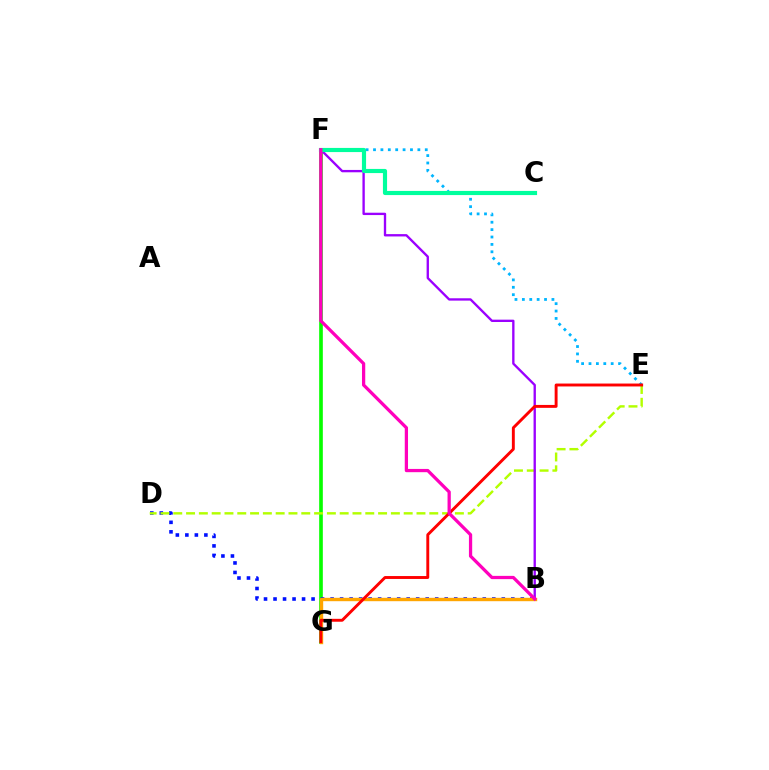{('F', 'G'): [{'color': '#08ff00', 'line_style': 'solid', 'thickness': 2.64}], ('B', 'D'): [{'color': '#0010ff', 'line_style': 'dotted', 'thickness': 2.58}], ('D', 'E'): [{'color': '#b3ff00', 'line_style': 'dashed', 'thickness': 1.74}], ('E', 'F'): [{'color': '#00b5ff', 'line_style': 'dotted', 'thickness': 2.01}], ('B', 'G'): [{'color': '#ffa500', 'line_style': 'solid', 'thickness': 2.44}], ('B', 'F'): [{'color': '#9b00ff', 'line_style': 'solid', 'thickness': 1.69}, {'color': '#ff00bd', 'line_style': 'solid', 'thickness': 2.34}], ('E', 'G'): [{'color': '#ff0000', 'line_style': 'solid', 'thickness': 2.09}], ('C', 'F'): [{'color': '#00ff9d', 'line_style': 'solid', 'thickness': 2.99}]}